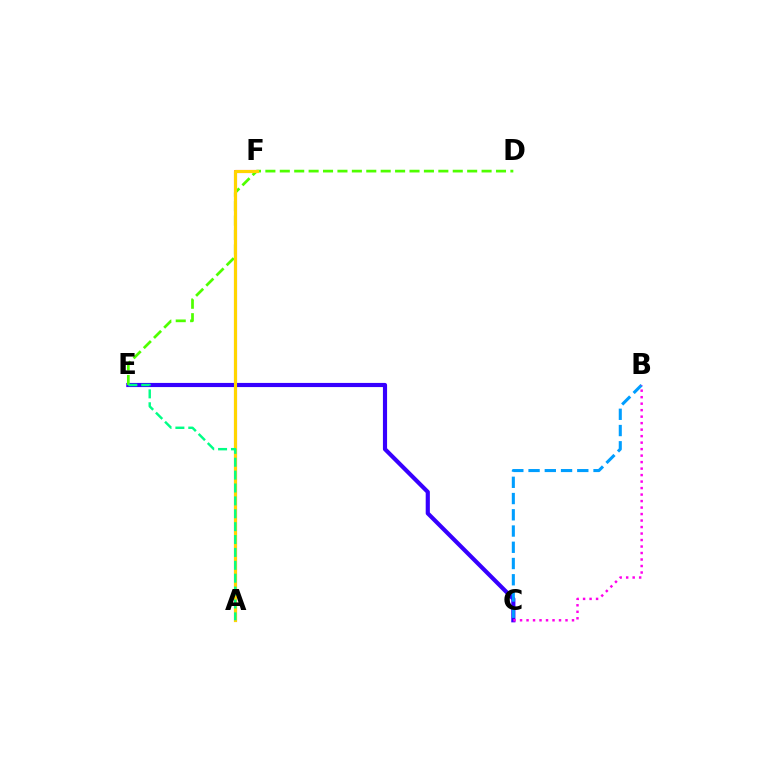{('A', 'F'): [{'color': '#ff0000', 'line_style': 'solid', 'thickness': 2.22}, {'color': '#ffd500', 'line_style': 'solid', 'thickness': 2.2}], ('C', 'E'): [{'color': '#3700ff', 'line_style': 'solid', 'thickness': 2.99}], ('D', 'E'): [{'color': '#4fff00', 'line_style': 'dashed', 'thickness': 1.96}], ('B', 'C'): [{'color': '#009eff', 'line_style': 'dashed', 'thickness': 2.21}, {'color': '#ff00ed', 'line_style': 'dotted', 'thickness': 1.76}], ('A', 'E'): [{'color': '#00ff86', 'line_style': 'dashed', 'thickness': 1.75}]}